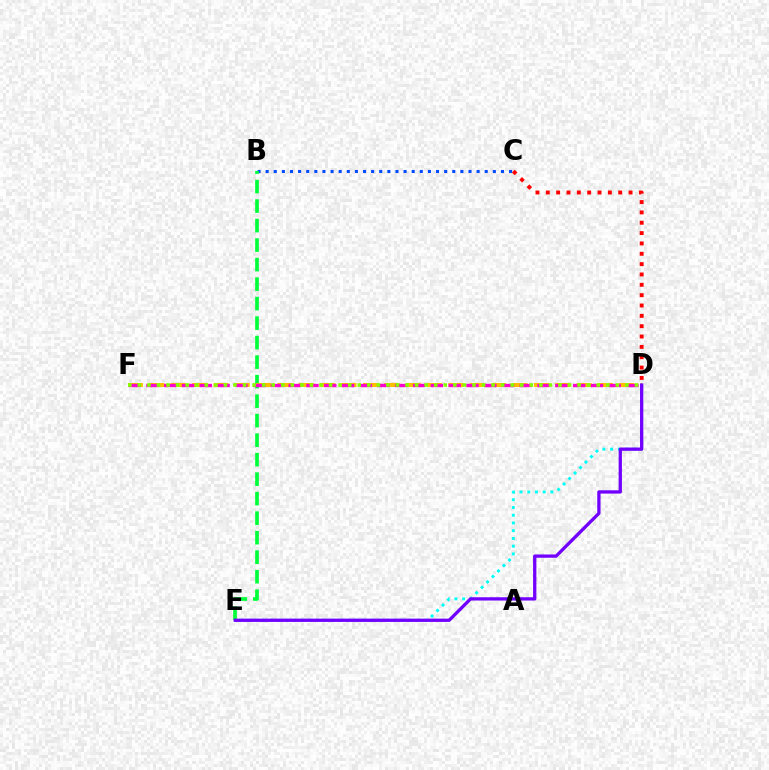{('B', 'C'): [{'color': '#004bff', 'line_style': 'dotted', 'thickness': 2.2}], ('B', 'E'): [{'color': '#00ff39', 'line_style': 'dashed', 'thickness': 2.65}], ('D', 'E'): [{'color': '#00fff6', 'line_style': 'dotted', 'thickness': 2.1}, {'color': '#7200ff', 'line_style': 'solid', 'thickness': 2.37}], ('C', 'D'): [{'color': '#ff0000', 'line_style': 'dotted', 'thickness': 2.81}], ('D', 'F'): [{'color': '#ffbd00', 'line_style': 'dashed', 'thickness': 2.9}, {'color': '#ff00cf', 'line_style': 'dashed', 'thickness': 2.42}, {'color': '#84ff00', 'line_style': 'dotted', 'thickness': 2.6}]}